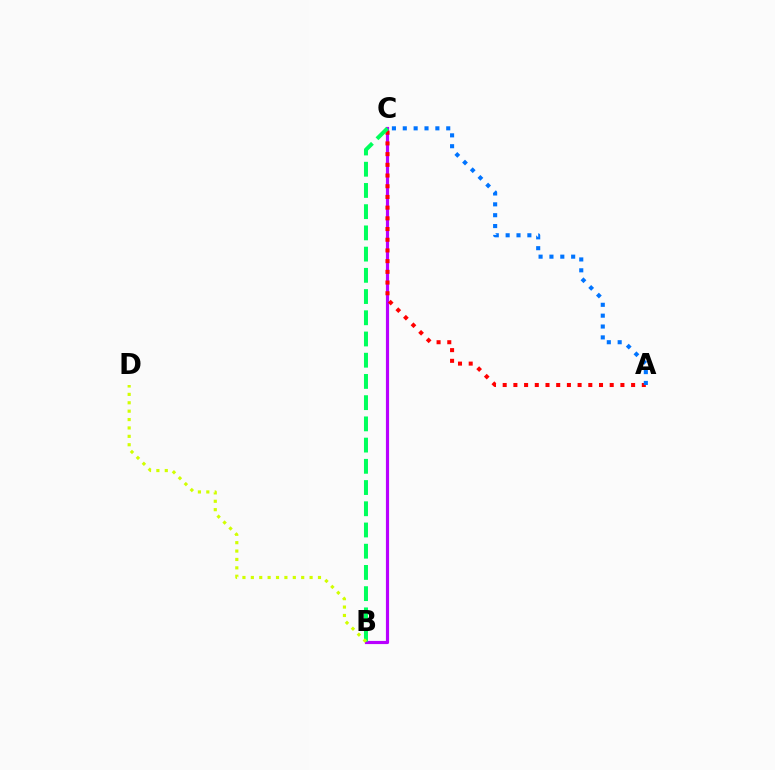{('B', 'C'): [{'color': '#b900ff', 'line_style': 'solid', 'thickness': 2.28}, {'color': '#00ff5c', 'line_style': 'dashed', 'thickness': 2.88}], ('A', 'C'): [{'color': '#ff0000', 'line_style': 'dotted', 'thickness': 2.91}, {'color': '#0074ff', 'line_style': 'dotted', 'thickness': 2.95}], ('B', 'D'): [{'color': '#d1ff00', 'line_style': 'dotted', 'thickness': 2.28}]}